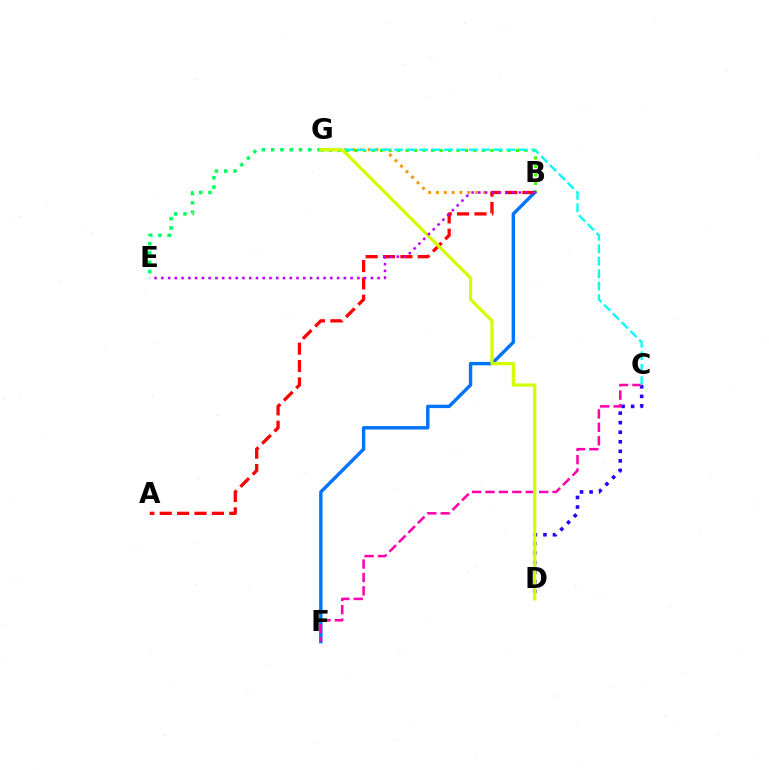{('B', 'G'): [{'color': '#ff9400', 'line_style': 'dotted', 'thickness': 2.12}, {'color': '#3dff00', 'line_style': 'dotted', 'thickness': 2.31}], ('E', 'G'): [{'color': '#00ff5c', 'line_style': 'dotted', 'thickness': 2.52}], ('B', 'F'): [{'color': '#0074ff', 'line_style': 'solid', 'thickness': 2.45}], ('C', 'D'): [{'color': '#2500ff', 'line_style': 'dotted', 'thickness': 2.59}], ('C', 'F'): [{'color': '#ff00ac', 'line_style': 'dashed', 'thickness': 1.82}], ('A', 'B'): [{'color': '#ff0000', 'line_style': 'dashed', 'thickness': 2.36}], ('C', 'G'): [{'color': '#00fff6', 'line_style': 'dashed', 'thickness': 1.69}], ('D', 'G'): [{'color': '#d1ff00', 'line_style': 'solid', 'thickness': 2.3}], ('B', 'E'): [{'color': '#b900ff', 'line_style': 'dotted', 'thickness': 1.84}]}